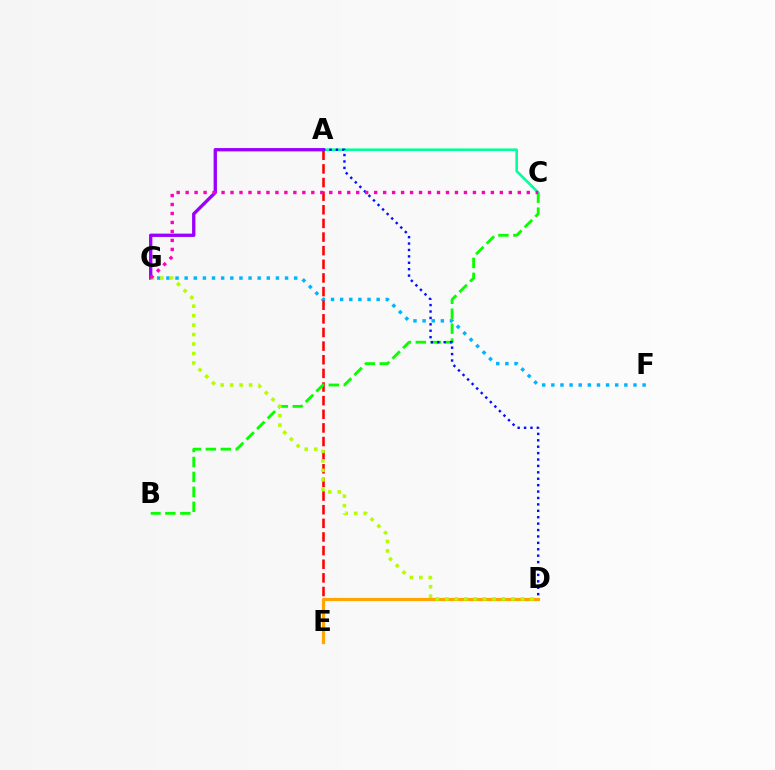{('F', 'G'): [{'color': '#00b5ff', 'line_style': 'dotted', 'thickness': 2.48}], ('A', 'E'): [{'color': '#ff0000', 'line_style': 'dashed', 'thickness': 1.85}], ('B', 'C'): [{'color': '#08ff00', 'line_style': 'dashed', 'thickness': 2.03}], ('A', 'C'): [{'color': '#00ff9d', 'line_style': 'solid', 'thickness': 1.87}], ('A', 'D'): [{'color': '#0010ff', 'line_style': 'dotted', 'thickness': 1.74}], ('D', 'E'): [{'color': '#ffa500', 'line_style': 'solid', 'thickness': 2.31}], ('A', 'G'): [{'color': '#9b00ff', 'line_style': 'solid', 'thickness': 2.4}], ('D', 'G'): [{'color': '#b3ff00', 'line_style': 'dotted', 'thickness': 2.57}], ('C', 'G'): [{'color': '#ff00bd', 'line_style': 'dotted', 'thickness': 2.44}]}